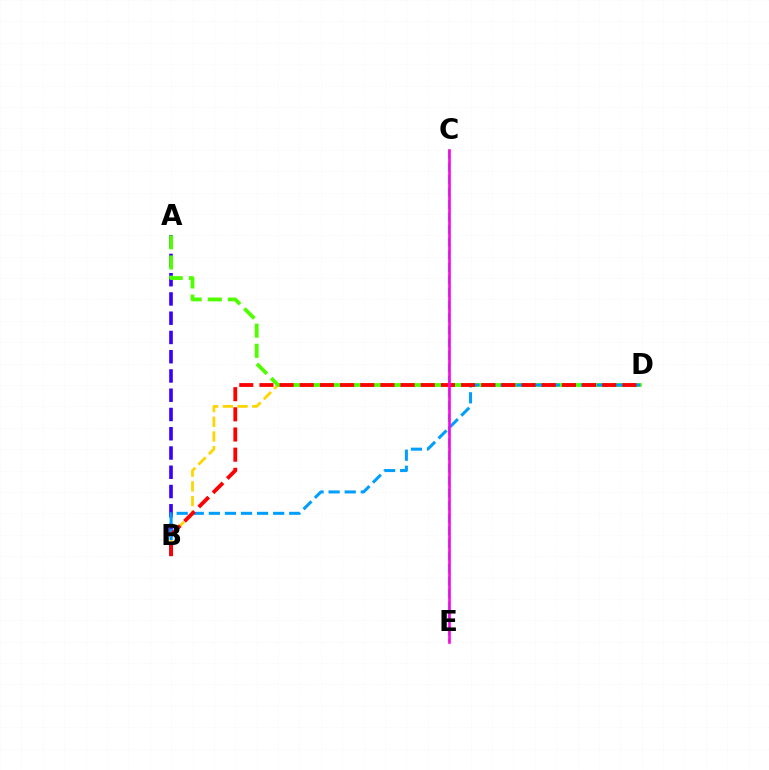{('B', 'D'): [{'color': '#ffd500', 'line_style': 'dashed', 'thickness': 2.0}, {'color': '#009eff', 'line_style': 'dashed', 'thickness': 2.18}, {'color': '#ff0000', 'line_style': 'dashed', 'thickness': 2.74}], ('C', 'E'): [{'color': '#00ff86', 'line_style': 'dashed', 'thickness': 1.7}, {'color': '#ff00ed', 'line_style': 'solid', 'thickness': 1.88}], ('A', 'B'): [{'color': '#3700ff', 'line_style': 'dashed', 'thickness': 2.62}], ('A', 'D'): [{'color': '#4fff00', 'line_style': 'dashed', 'thickness': 2.74}]}